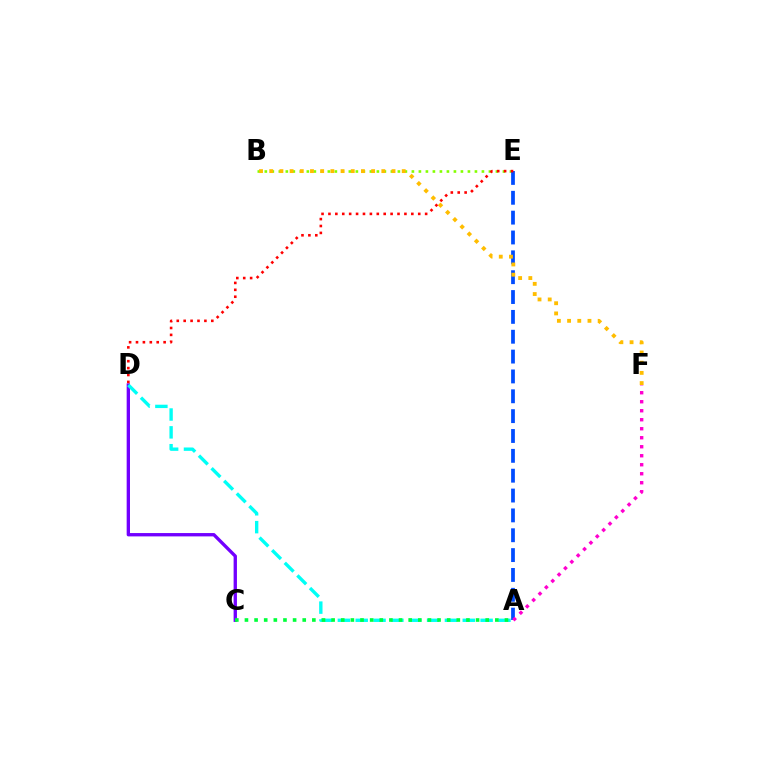{('B', 'E'): [{'color': '#84ff00', 'line_style': 'dotted', 'thickness': 1.9}], ('C', 'D'): [{'color': '#7200ff', 'line_style': 'solid', 'thickness': 2.4}], ('A', 'D'): [{'color': '#00fff6', 'line_style': 'dashed', 'thickness': 2.42}], ('A', 'C'): [{'color': '#00ff39', 'line_style': 'dotted', 'thickness': 2.62}], ('A', 'E'): [{'color': '#004bff', 'line_style': 'dashed', 'thickness': 2.7}], ('B', 'F'): [{'color': '#ffbd00', 'line_style': 'dotted', 'thickness': 2.77}], ('D', 'E'): [{'color': '#ff0000', 'line_style': 'dotted', 'thickness': 1.88}], ('A', 'F'): [{'color': '#ff00cf', 'line_style': 'dotted', 'thickness': 2.45}]}